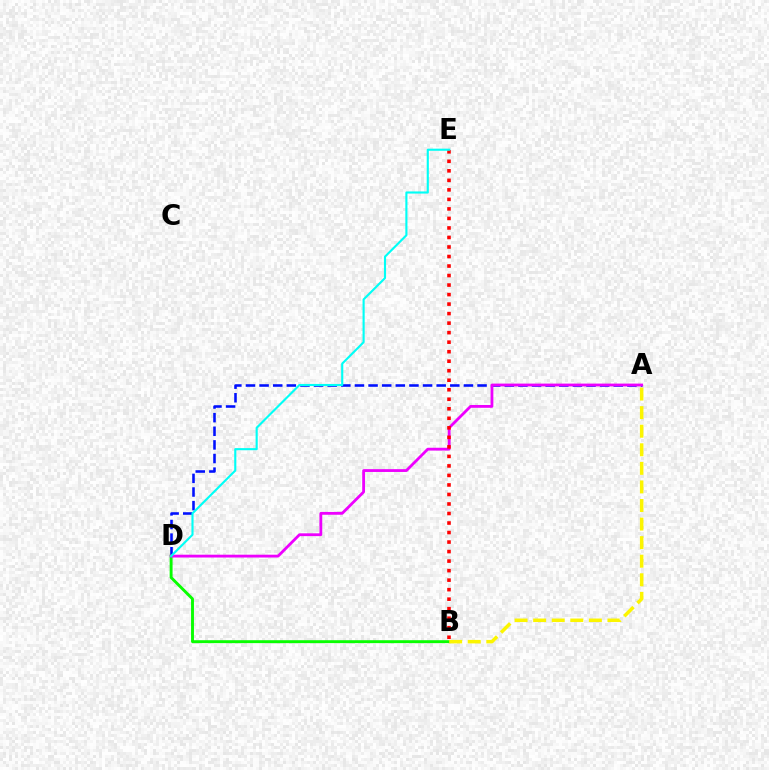{('A', 'D'): [{'color': '#0010ff', 'line_style': 'dashed', 'thickness': 1.85}, {'color': '#ee00ff', 'line_style': 'solid', 'thickness': 2.03}], ('B', 'D'): [{'color': '#08ff00', 'line_style': 'solid', 'thickness': 2.09}], ('B', 'E'): [{'color': '#ff0000', 'line_style': 'dotted', 'thickness': 2.59}], ('A', 'B'): [{'color': '#fcf500', 'line_style': 'dashed', 'thickness': 2.52}], ('D', 'E'): [{'color': '#00fff6', 'line_style': 'solid', 'thickness': 1.53}]}